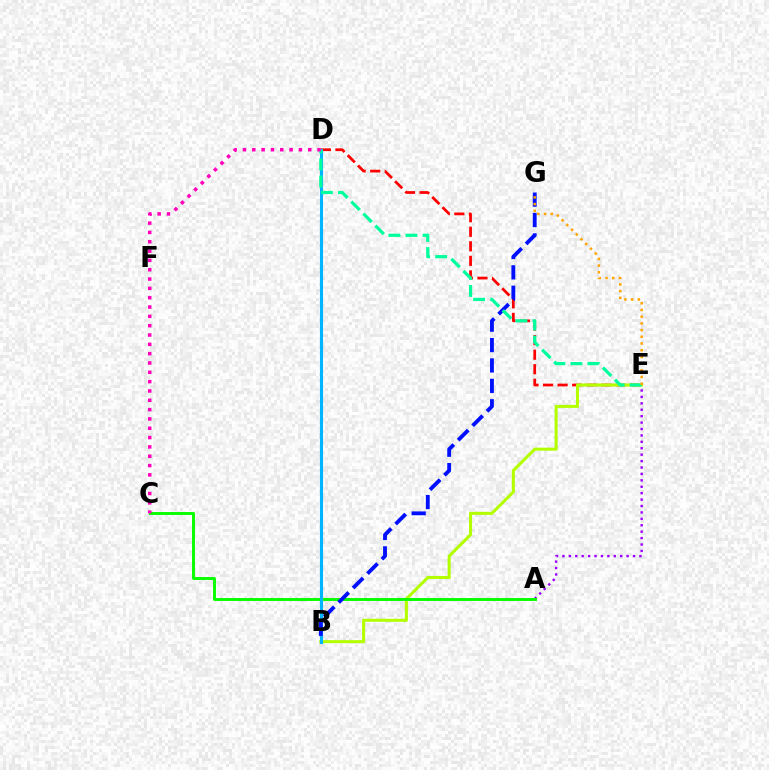{('A', 'E'): [{'color': '#9b00ff', 'line_style': 'dotted', 'thickness': 1.74}], ('D', 'E'): [{'color': '#ff0000', 'line_style': 'dashed', 'thickness': 1.98}, {'color': '#00ff9d', 'line_style': 'dashed', 'thickness': 2.32}], ('B', 'E'): [{'color': '#b3ff00', 'line_style': 'solid', 'thickness': 2.21}], ('A', 'C'): [{'color': '#08ff00', 'line_style': 'solid', 'thickness': 2.11}], ('B', 'D'): [{'color': '#00b5ff', 'line_style': 'solid', 'thickness': 2.23}], ('B', 'G'): [{'color': '#0010ff', 'line_style': 'dashed', 'thickness': 2.77}], ('E', 'G'): [{'color': '#ffa500', 'line_style': 'dotted', 'thickness': 1.82}], ('C', 'D'): [{'color': '#ff00bd', 'line_style': 'dotted', 'thickness': 2.53}]}